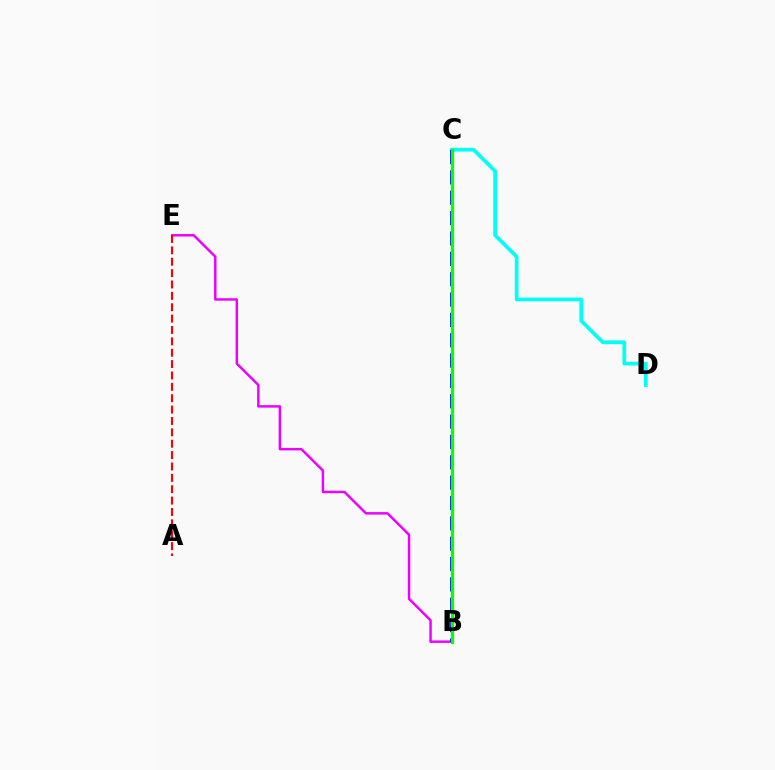{('C', 'D'): [{'color': '#00fff6', 'line_style': 'solid', 'thickness': 2.67}], ('B', 'E'): [{'color': '#ee00ff', 'line_style': 'solid', 'thickness': 1.77}], ('B', 'C'): [{'color': '#fcf500', 'line_style': 'dashed', 'thickness': 1.91}, {'color': '#0010ff', 'line_style': 'dashed', 'thickness': 2.76}, {'color': '#08ff00', 'line_style': 'solid', 'thickness': 2.34}], ('A', 'E'): [{'color': '#ff0000', 'line_style': 'dashed', 'thickness': 1.55}]}